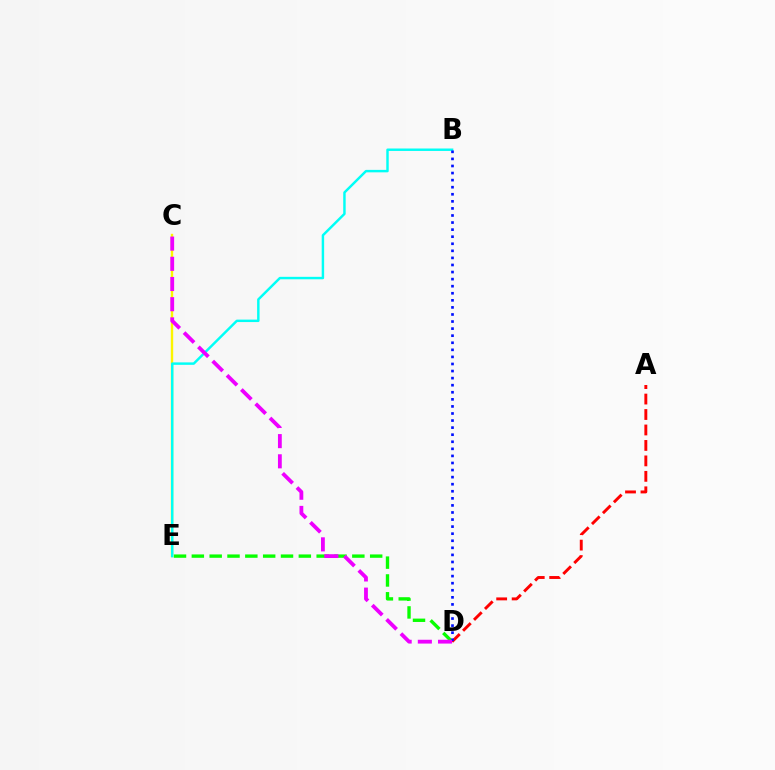{('D', 'E'): [{'color': '#08ff00', 'line_style': 'dashed', 'thickness': 2.42}], ('C', 'E'): [{'color': '#fcf500', 'line_style': 'solid', 'thickness': 1.72}], ('A', 'D'): [{'color': '#ff0000', 'line_style': 'dashed', 'thickness': 2.1}], ('B', 'E'): [{'color': '#00fff6', 'line_style': 'solid', 'thickness': 1.76}], ('B', 'D'): [{'color': '#0010ff', 'line_style': 'dotted', 'thickness': 1.92}], ('C', 'D'): [{'color': '#ee00ff', 'line_style': 'dashed', 'thickness': 2.74}]}